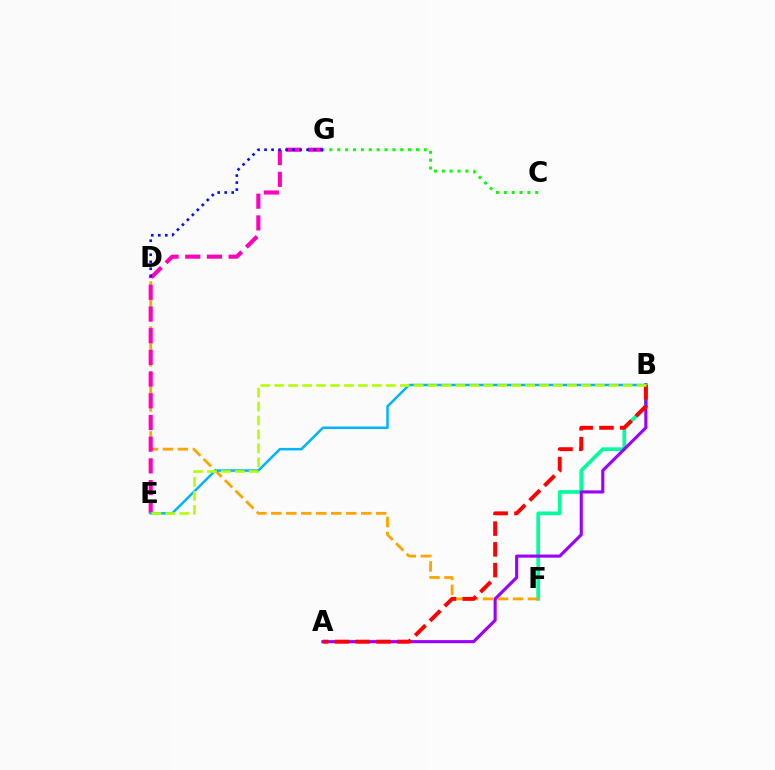{('C', 'G'): [{'color': '#08ff00', 'line_style': 'dotted', 'thickness': 2.14}], ('B', 'F'): [{'color': '#00ff9d', 'line_style': 'solid', 'thickness': 2.66}], ('D', 'F'): [{'color': '#ffa500', 'line_style': 'dashed', 'thickness': 2.04}], ('A', 'B'): [{'color': '#9b00ff', 'line_style': 'solid', 'thickness': 2.24}, {'color': '#ff0000', 'line_style': 'dashed', 'thickness': 2.82}], ('E', 'G'): [{'color': '#ff00bd', 'line_style': 'dashed', 'thickness': 2.95}], ('D', 'G'): [{'color': '#0010ff', 'line_style': 'dotted', 'thickness': 1.9}], ('B', 'E'): [{'color': '#00b5ff', 'line_style': 'solid', 'thickness': 1.81}, {'color': '#b3ff00', 'line_style': 'dashed', 'thickness': 1.89}]}